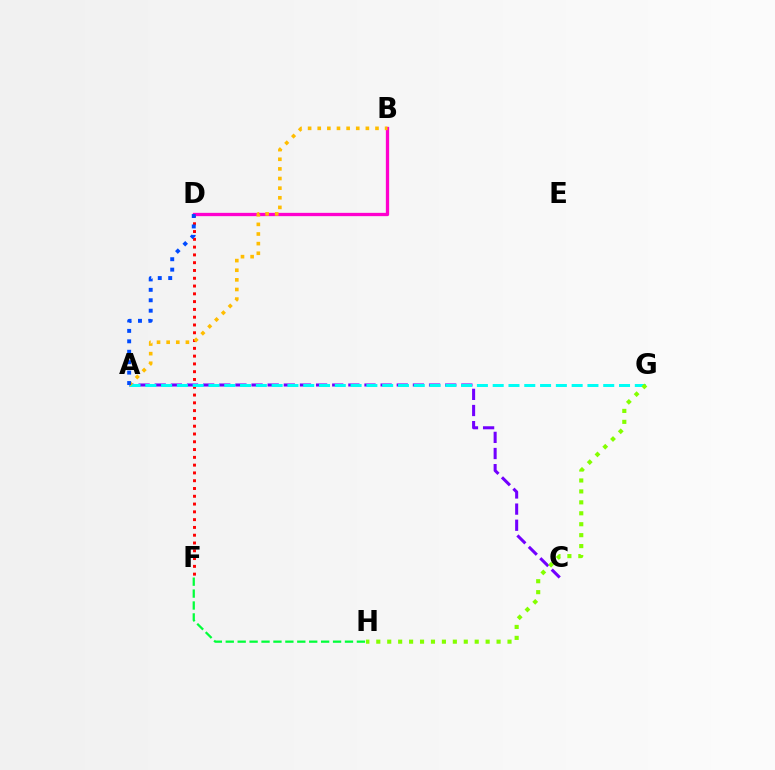{('A', 'C'): [{'color': '#7200ff', 'line_style': 'dashed', 'thickness': 2.19}], ('D', 'F'): [{'color': '#ff0000', 'line_style': 'dotted', 'thickness': 2.12}], ('B', 'D'): [{'color': '#ff00cf', 'line_style': 'solid', 'thickness': 2.37}], ('A', 'G'): [{'color': '#00fff6', 'line_style': 'dashed', 'thickness': 2.15}], ('F', 'H'): [{'color': '#00ff39', 'line_style': 'dashed', 'thickness': 1.62}], ('A', 'B'): [{'color': '#ffbd00', 'line_style': 'dotted', 'thickness': 2.62}], ('A', 'D'): [{'color': '#004bff', 'line_style': 'dotted', 'thickness': 2.83}], ('G', 'H'): [{'color': '#84ff00', 'line_style': 'dotted', 'thickness': 2.97}]}